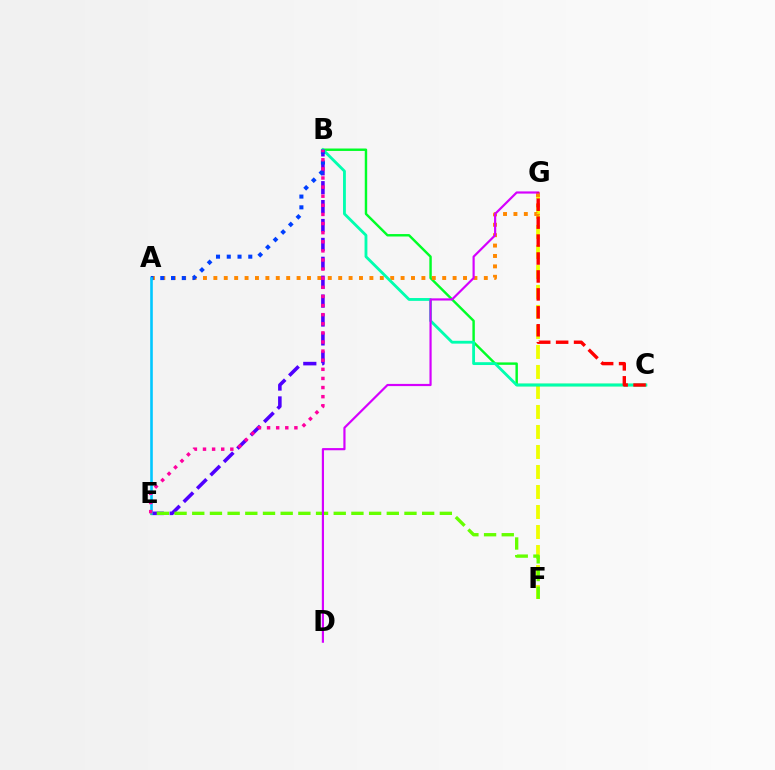{('F', 'G'): [{'color': '#eeff00', 'line_style': 'dashed', 'thickness': 2.72}], ('B', 'C'): [{'color': '#00ff27', 'line_style': 'solid', 'thickness': 1.75}, {'color': '#00ffaf', 'line_style': 'solid', 'thickness': 2.04}], ('A', 'G'): [{'color': '#ff8800', 'line_style': 'dotted', 'thickness': 2.83}], ('B', 'E'): [{'color': '#4f00ff', 'line_style': 'dashed', 'thickness': 2.57}, {'color': '#ff00a0', 'line_style': 'dotted', 'thickness': 2.48}], ('A', 'B'): [{'color': '#003fff', 'line_style': 'dotted', 'thickness': 2.92}], ('A', 'E'): [{'color': '#00c7ff', 'line_style': 'solid', 'thickness': 1.88}], ('E', 'F'): [{'color': '#66ff00', 'line_style': 'dashed', 'thickness': 2.4}], ('D', 'G'): [{'color': '#d600ff', 'line_style': 'solid', 'thickness': 1.57}], ('C', 'G'): [{'color': '#ff0000', 'line_style': 'dashed', 'thickness': 2.44}]}